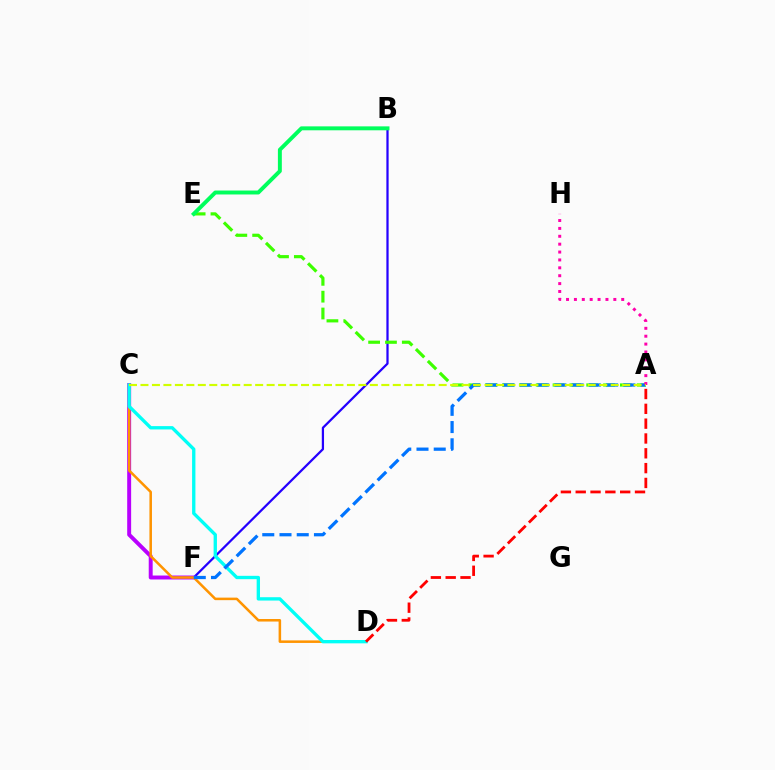{('B', 'F'): [{'color': '#2500ff', 'line_style': 'solid', 'thickness': 1.61}], ('C', 'F'): [{'color': '#b900ff', 'line_style': 'solid', 'thickness': 2.84}], ('C', 'D'): [{'color': '#ff9400', 'line_style': 'solid', 'thickness': 1.83}, {'color': '#00fff6', 'line_style': 'solid', 'thickness': 2.4}], ('A', 'E'): [{'color': '#3dff00', 'line_style': 'dashed', 'thickness': 2.29}], ('A', 'D'): [{'color': '#ff0000', 'line_style': 'dashed', 'thickness': 2.01}], ('B', 'E'): [{'color': '#00ff5c', 'line_style': 'solid', 'thickness': 2.83}], ('A', 'F'): [{'color': '#0074ff', 'line_style': 'dashed', 'thickness': 2.34}], ('A', 'H'): [{'color': '#ff00ac', 'line_style': 'dotted', 'thickness': 2.14}], ('A', 'C'): [{'color': '#d1ff00', 'line_style': 'dashed', 'thickness': 1.56}]}